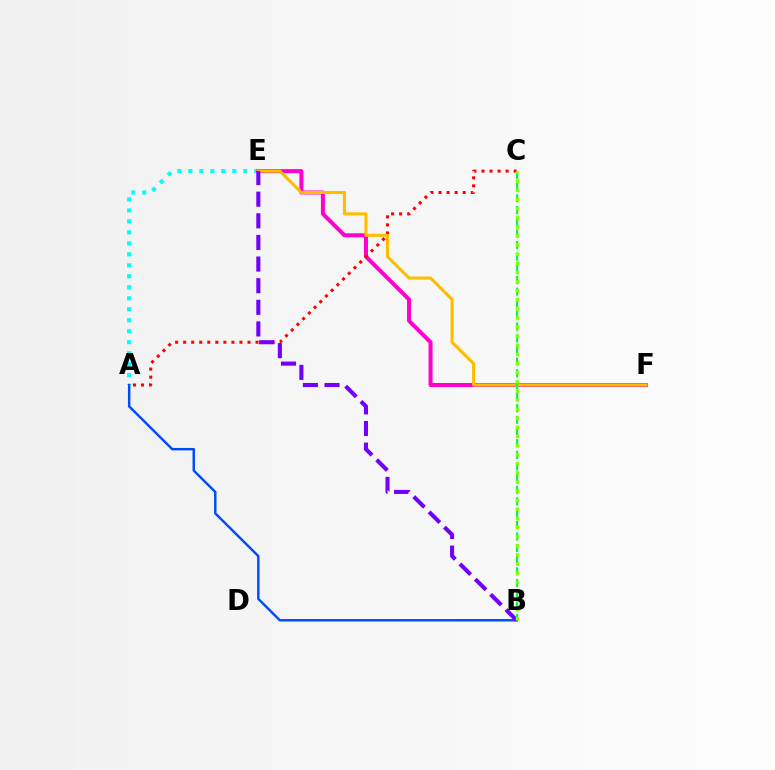{('A', 'E'): [{'color': '#00fff6', 'line_style': 'dotted', 'thickness': 2.98}], ('E', 'F'): [{'color': '#ff00cf', 'line_style': 'solid', 'thickness': 2.88}, {'color': '#ffbd00', 'line_style': 'solid', 'thickness': 2.23}], ('A', 'C'): [{'color': '#ff0000', 'line_style': 'dotted', 'thickness': 2.18}], ('A', 'B'): [{'color': '#004bff', 'line_style': 'solid', 'thickness': 1.76}], ('B', 'E'): [{'color': '#7200ff', 'line_style': 'dashed', 'thickness': 2.94}], ('B', 'C'): [{'color': '#00ff39', 'line_style': 'dashed', 'thickness': 1.58}, {'color': '#84ff00', 'line_style': 'dotted', 'thickness': 2.48}]}